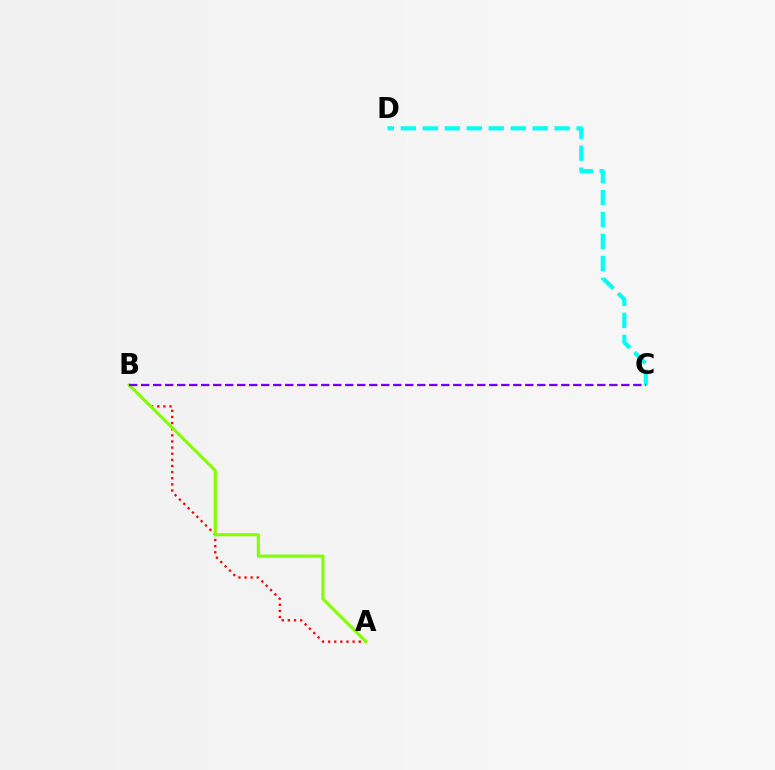{('A', 'B'): [{'color': '#ff0000', 'line_style': 'dotted', 'thickness': 1.67}, {'color': '#84ff00', 'line_style': 'solid', 'thickness': 2.25}], ('C', 'D'): [{'color': '#00fff6', 'line_style': 'dashed', 'thickness': 2.98}], ('B', 'C'): [{'color': '#7200ff', 'line_style': 'dashed', 'thickness': 1.63}]}